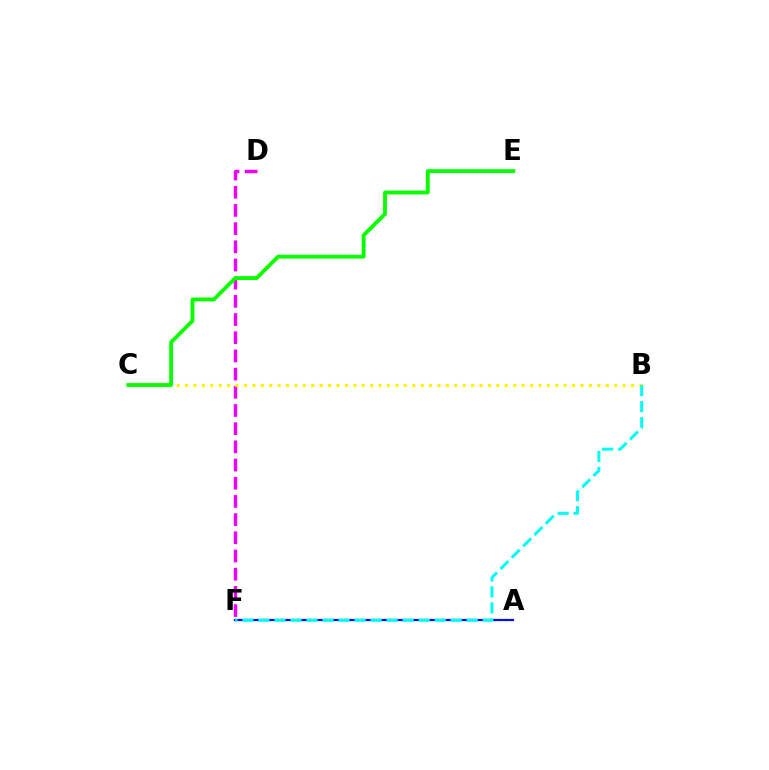{('A', 'F'): [{'color': '#ff0000', 'line_style': 'dotted', 'thickness': 1.57}, {'color': '#0010ff', 'line_style': 'solid', 'thickness': 1.56}], ('D', 'F'): [{'color': '#ee00ff', 'line_style': 'dashed', 'thickness': 2.47}], ('B', 'C'): [{'color': '#fcf500', 'line_style': 'dotted', 'thickness': 2.29}], ('B', 'F'): [{'color': '#00fff6', 'line_style': 'dashed', 'thickness': 2.18}], ('C', 'E'): [{'color': '#08ff00', 'line_style': 'solid', 'thickness': 2.77}]}